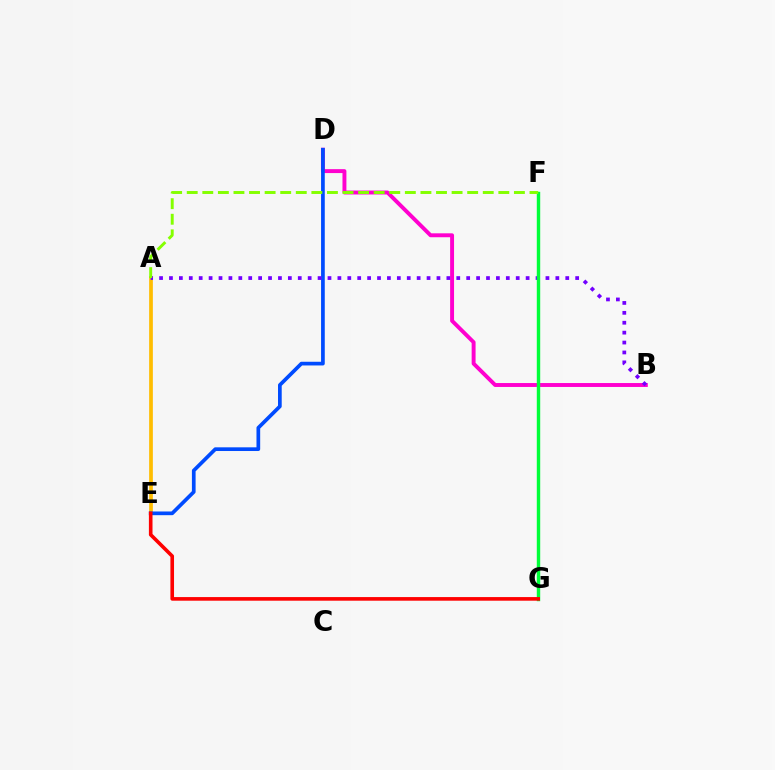{('B', 'D'): [{'color': '#ff00cf', 'line_style': 'solid', 'thickness': 2.82}], ('F', 'G'): [{'color': '#00fff6', 'line_style': 'solid', 'thickness': 1.89}, {'color': '#00ff39', 'line_style': 'solid', 'thickness': 2.46}], ('A', 'E'): [{'color': '#ffbd00', 'line_style': 'solid', 'thickness': 2.67}], ('D', 'E'): [{'color': '#004bff', 'line_style': 'solid', 'thickness': 2.66}], ('A', 'B'): [{'color': '#7200ff', 'line_style': 'dotted', 'thickness': 2.69}], ('A', 'F'): [{'color': '#84ff00', 'line_style': 'dashed', 'thickness': 2.12}], ('E', 'G'): [{'color': '#ff0000', 'line_style': 'solid', 'thickness': 2.61}]}